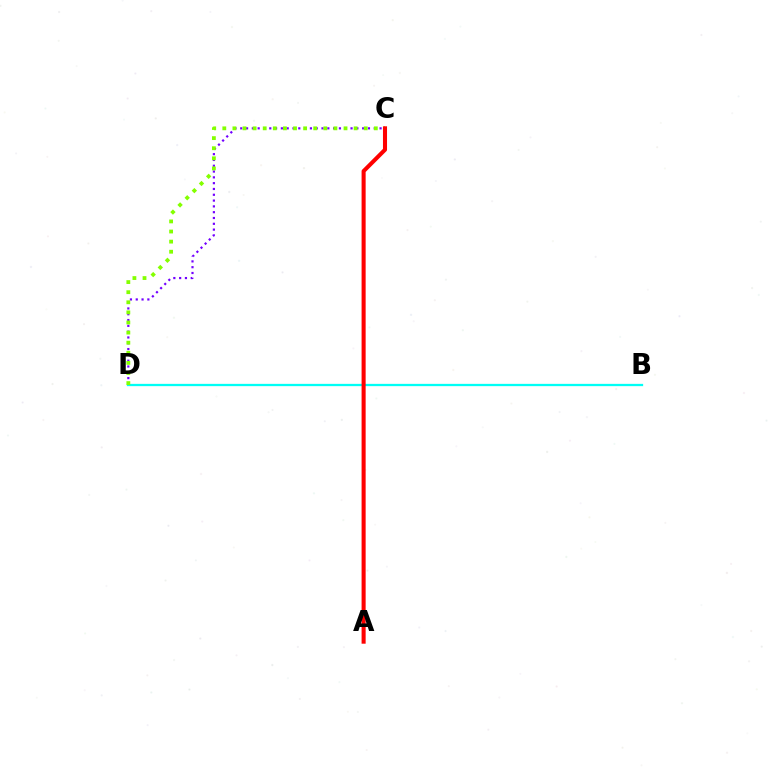{('C', 'D'): [{'color': '#7200ff', 'line_style': 'dotted', 'thickness': 1.58}, {'color': '#84ff00', 'line_style': 'dotted', 'thickness': 2.74}], ('B', 'D'): [{'color': '#00fff6', 'line_style': 'solid', 'thickness': 1.65}], ('A', 'C'): [{'color': '#ff0000', 'line_style': 'solid', 'thickness': 2.92}]}